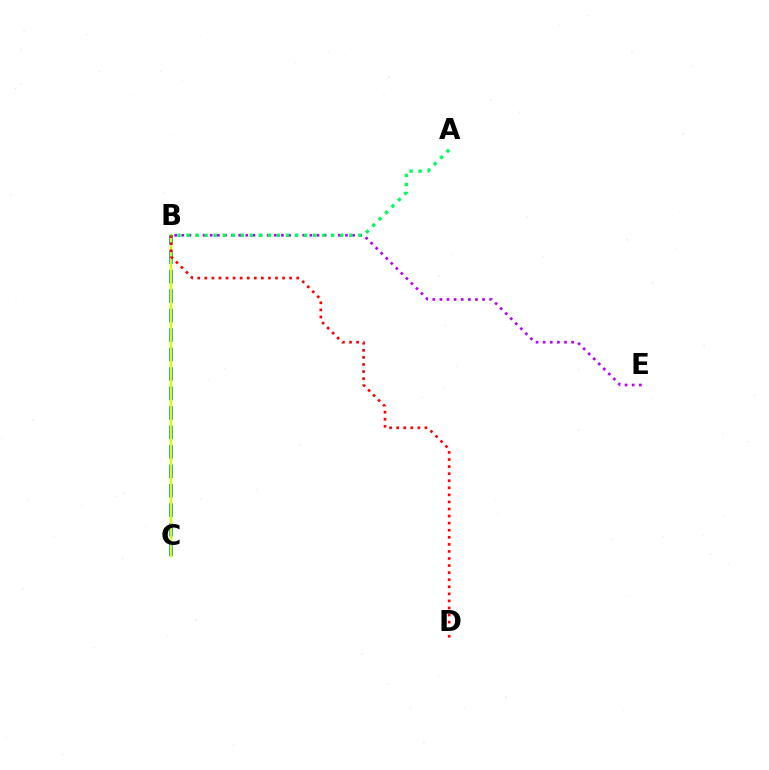{('B', 'C'): [{'color': '#0074ff', 'line_style': 'dashed', 'thickness': 2.65}, {'color': '#d1ff00', 'line_style': 'solid', 'thickness': 1.77}], ('B', 'E'): [{'color': '#b900ff', 'line_style': 'dotted', 'thickness': 1.93}], ('B', 'D'): [{'color': '#ff0000', 'line_style': 'dotted', 'thickness': 1.92}], ('A', 'B'): [{'color': '#00ff5c', 'line_style': 'dotted', 'thickness': 2.46}]}